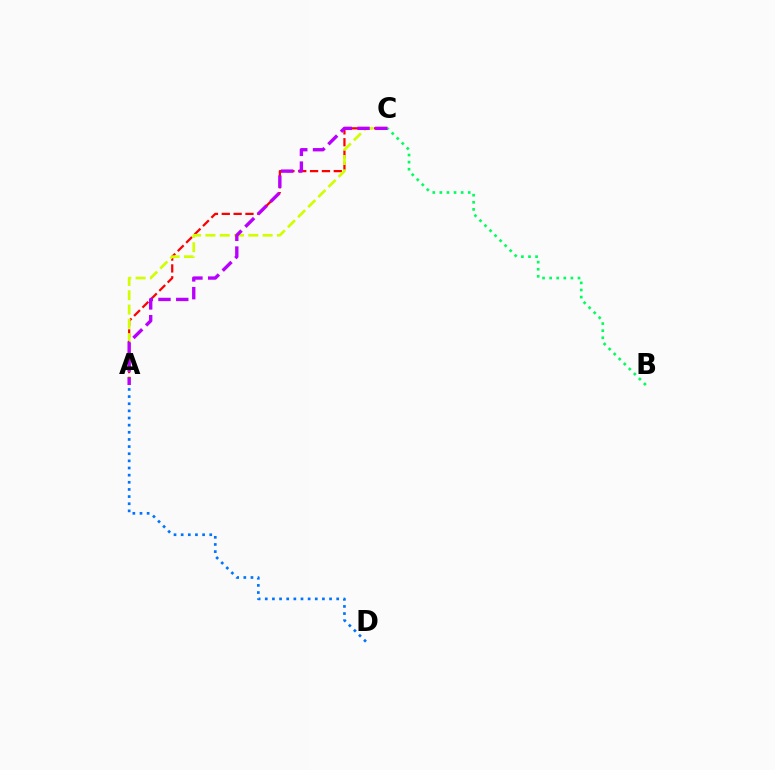{('A', 'C'): [{'color': '#ff0000', 'line_style': 'dashed', 'thickness': 1.61}, {'color': '#d1ff00', 'line_style': 'dashed', 'thickness': 1.94}, {'color': '#b900ff', 'line_style': 'dashed', 'thickness': 2.41}], ('A', 'D'): [{'color': '#0074ff', 'line_style': 'dotted', 'thickness': 1.94}], ('B', 'C'): [{'color': '#00ff5c', 'line_style': 'dotted', 'thickness': 1.93}]}